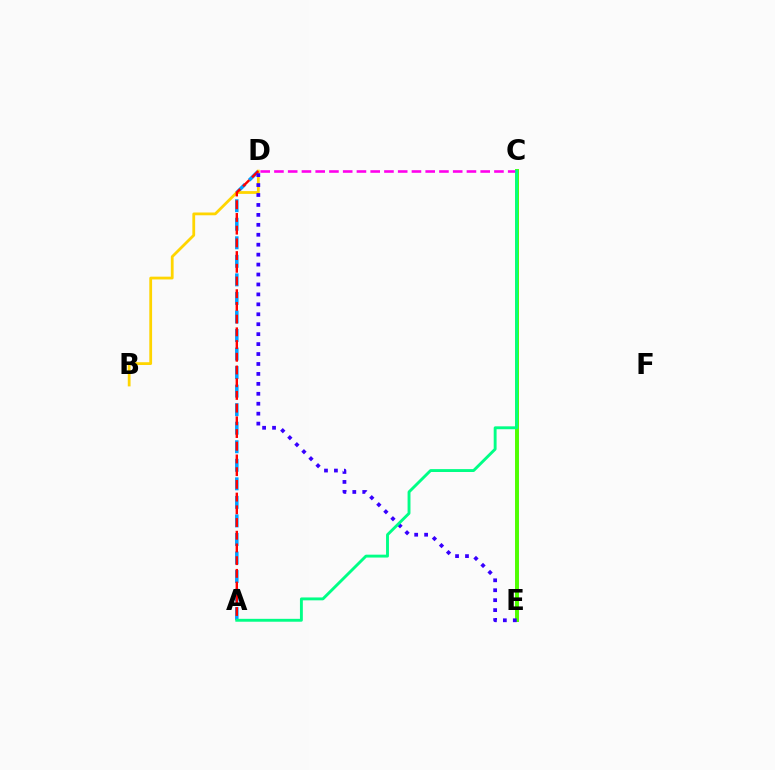{('C', 'E'): [{'color': '#4fff00', 'line_style': 'solid', 'thickness': 2.84}], ('C', 'D'): [{'color': '#ff00ed', 'line_style': 'dashed', 'thickness': 1.87}], ('A', 'D'): [{'color': '#009eff', 'line_style': 'dashed', 'thickness': 2.52}, {'color': '#ff0000', 'line_style': 'dashed', 'thickness': 1.73}], ('B', 'D'): [{'color': '#ffd500', 'line_style': 'solid', 'thickness': 2.01}], ('D', 'E'): [{'color': '#3700ff', 'line_style': 'dotted', 'thickness': 2.7}], ('A', 'C'): [{'color': '#00ff86', 'line_style': 'solid', 'thickness': 2.08}]}